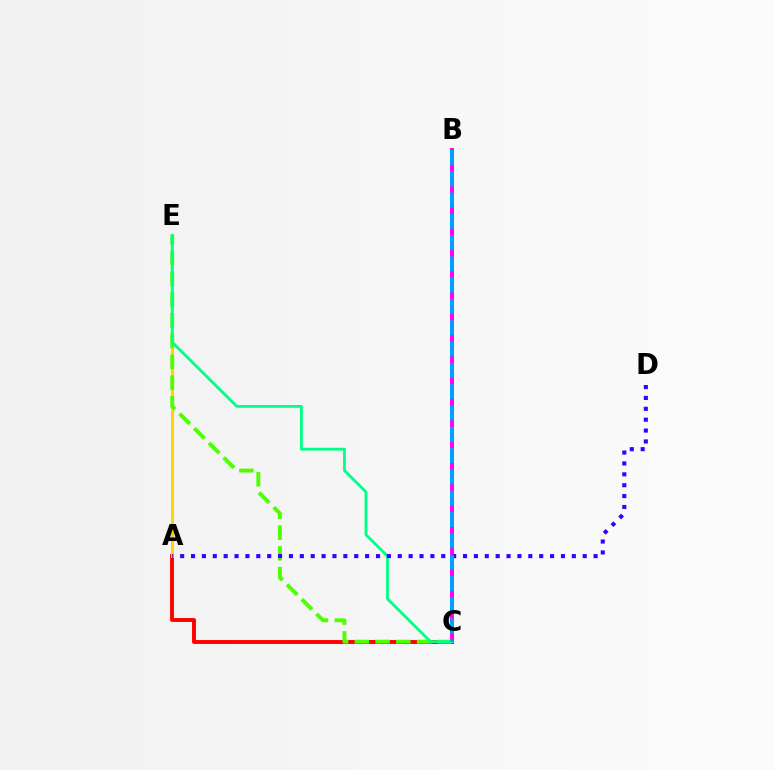{('B', 'C'): [{'color': '#ff00ed', 'line_style': 'solid', 'thickness': 2.82}, {'color': '#009eff', 'line_style': 'dashed', 'thickness': 2.89}], ('A', 'C'): [{'color': '#ff0000', 'line_style': 'solid', 'thickness': 2.8}], ('A', 'E'): [{'color': '#ffd500', 'line_style': 'solid', 'thickness': 2.17}], ('C', 'E'): [{'color': '#4fff00', 'line_style': 'dashed', 'thickness': 2.82}, {'color': '#00ff86', 'line_style': 'solid', 'thickness': 2.02}], ('A', 'D'): [{'color': '#3700ff', 'line_style': 'dotted', 'thickness': 2.96}]}